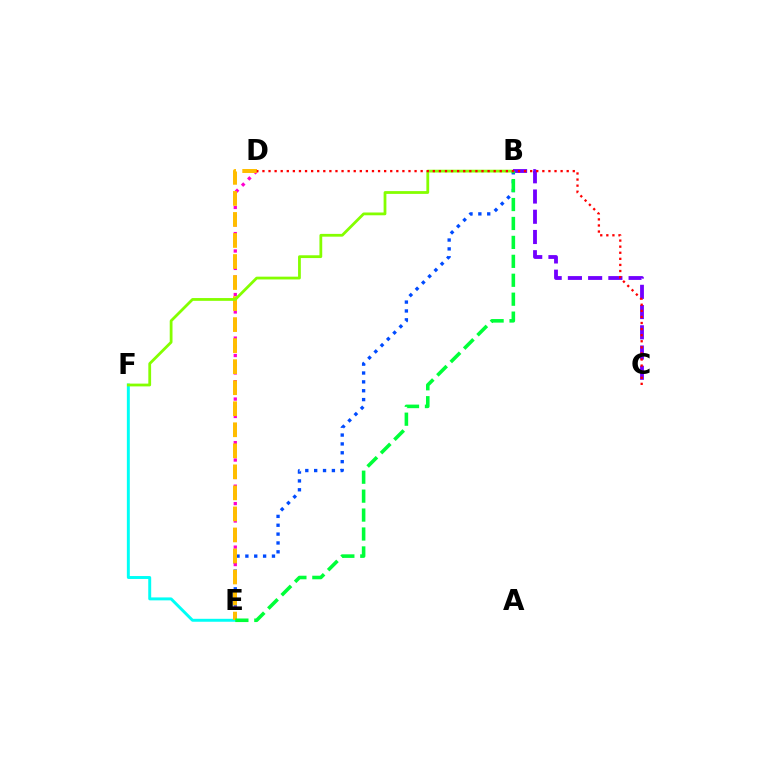{('B', 'E'): [{'color': '#004bff', 'line_style': 'dotted', 'thickness': 2.41}, {'color': '#00ff39', 'line_style': 'dashed', 'thickness': 2.57}], ('E', 'F'): [{'color': '#00fff6', 'line_style': 'solid', 'thickness': 2.12}], ('D', 'E'): [{'color': '#ff00cf', 'line_style': 'dotted', 'thickness': 2.37}, {'color': '#ffbd00', 'line_style': 'dashed', 'thickness': 2.86}], ('B', 'F'): [{'color': '#84ff00', 'line_style': 'solid', 'thickness': 2.0}], ('B', 'C'): [{'color': '#7200ff', 'line_style': 'dashed', 'thickness': 2.75}], ('C', 'D'): [{'color': '#ff0000', 'line_style': 'dotted', 'thickness': 1.65}]}